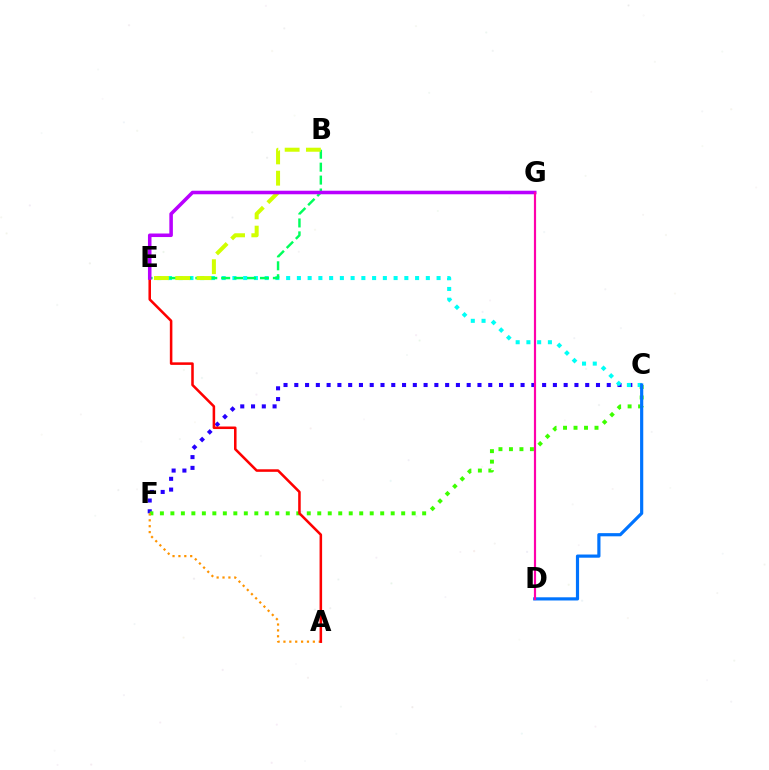{('C', 'F'): [{'color': '#2500ff', 'line_style': 'dotted', 'thickness': 2.93}, {'color': '#3dff00', 'line_style': 'dotted', 'thickness': 2.85}], ('C', 'E'): [{'color': '#00fff6', 'line_style': 'dotted', 'thickness': 2.92}], ('B', 'E'): [{'color': '#00ff5c', 'line_style': 'dashed', 'thickness': 1.76}, {'color': '#d1ff00', 'line_style': 'dashed', 'thickness': 2.89}], ('A', 'F'): [{'color': '#ff9400', 'line_style': 'dotted', 'thickness': 1.6}], ('A', 'E'): [{'color': '#ff0000', 'line_style': 'solid', 'thickness': 1.83}], ('E', 'G'): [{'color': '#b900ff', 'line_style': 'solid', 'thickness': 2.55}], ('C', 'D'): [{'color': '#0074ff', 'line_style': 'solid', 'thickness': 2.29}], ('D', 'G'): [{'color': '#ff00ac', 'line_style': 'solid', 'thickness': 1.57}]}